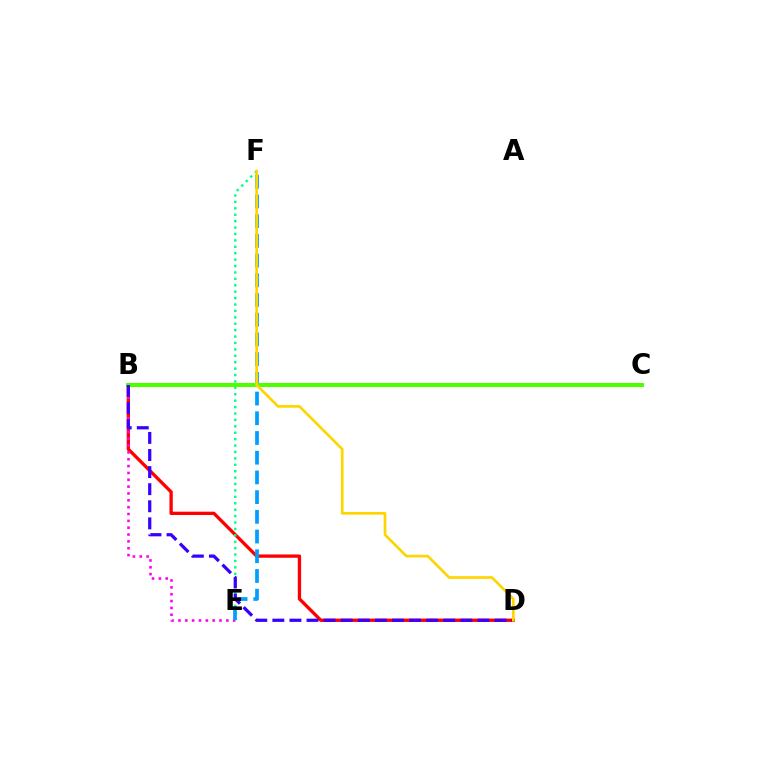{('B', 'D'): [{'color': '#ff0000', 'line_style': 'solid', 'thickness': 2.39}, {'color': '#3700ff', 'line_style': 'dashed', 'thickness': 2.32}], ('B', 'E'): [{'color': '#ff00ed', 'line_style': 'dotted', 'thickness': 1.86}], ('E', 'F'): [{'color': '#00ff86', 'line_style': 'dotted', 'thickness': 1.74}, {'color': '#009eff', 'line_style': 'dashed', 'thickness': 2.68}], ('B', 'C'): [{'color': '#4fff00', 'line_style': 'solid', 'thickness': 2.92}], ('D', 'F'): [{'color': '#ffd500', 'line_style': 'solid', 'thickness': 1.93}]}